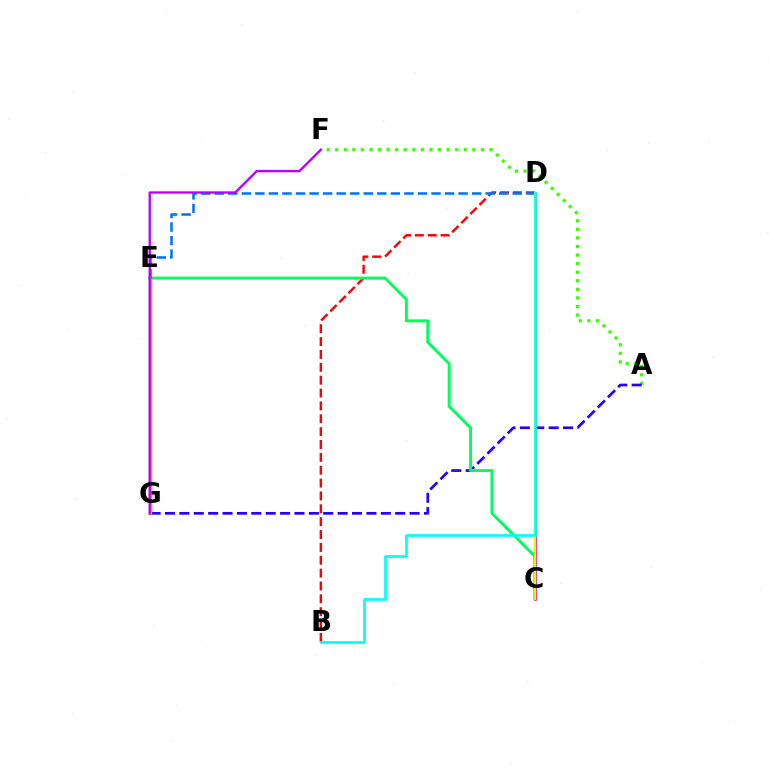{('B', 'D'): [{'color': '#ff0000', 'line_style': 'dashed', 'thickness': 1.75}, {'color': '#00fff6', 'line_style': 'solid', 'thickness': 1.93}], ('A', 'F'): [{'color': '#3dff00', 'line_style': 'dotted', 'thickness': 2.33}], ('A', 'G'): [{'color': '#2500ff', 'line_style': 'dashed', 'thickness': 1.95}], ('C', 'E'): [{'color': '#00ff5c', 'line_style': 'solid', 'thickness': 2.11}], ('E', 'G'): [{'color': '#ff9400', 'line_style': 'solid', 'thickness': 2.46}], ('D', 'E'): [{'color': '#0074ff', 'line_style': 'dashed', 'thickness': 1.84}], ('C', 'D'): [{'color': '#ff00ac', 'line_style': 'solid', 'thickness': 1.85}, {'color': '#d1ff00', 'line_style': 'solid', 'thickness': 1.51}], ('F', 'G'): [{'color': '#b900ff', 'line_style': 'solid', 'thickness': 1.68}]}